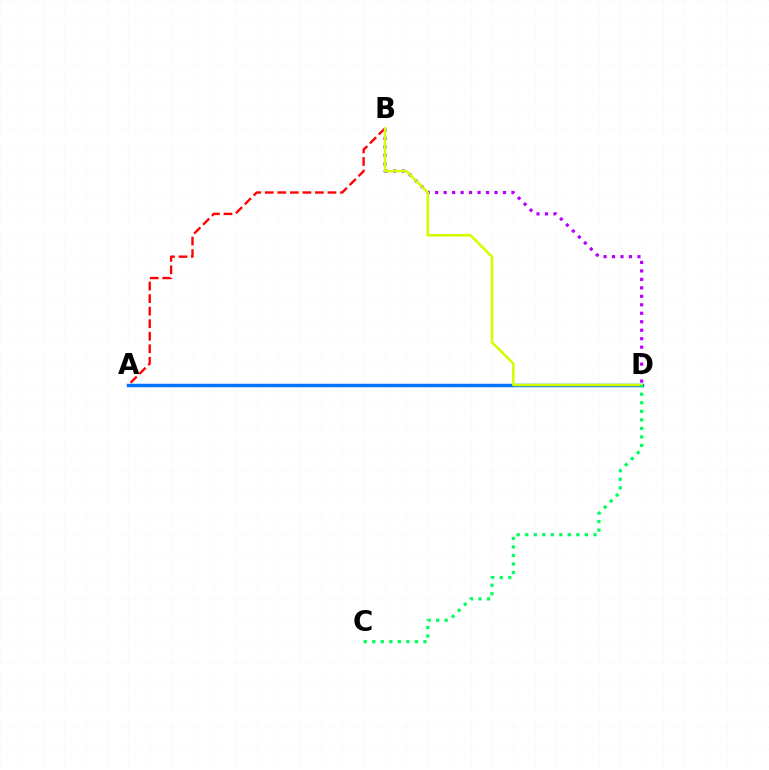{('A', 'B'): [{'color': '#ff0000', 'line_style': 'dashed', 'thickness': 1.7}], ('A', 'D'): [{'color': '#0074ff', 'line_style': 'solid', 'thickness': 2.51}], ('B', 'D'): [{'color': '#b900ff', 'line_style': 'dotted', 'thickness': 2.3}, {'color': '#d1ff00', 'line_style': 'solid', 'thickness': 1.84}], ('C', 'D'): [{'color': '#00ff5c', 'line_style': 'dotted', 'thickness': 2.32}]}